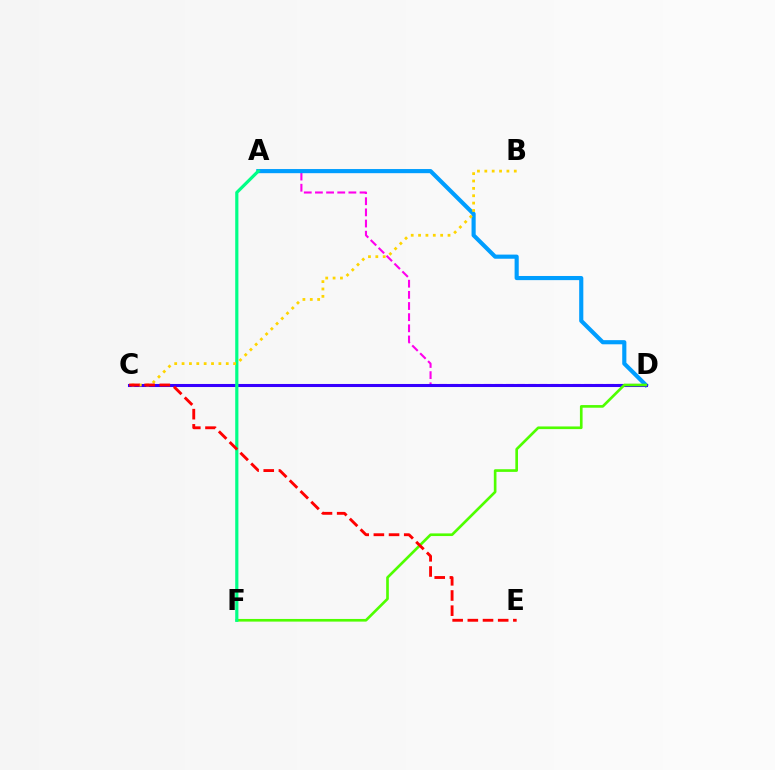{('A', 'D'): [{'color': '#ff00ed', 'line_style': 'dashed', 'thickness': 1.52}, {'color': '#009eff', 'line_style': 'solid', 'thickness': 2.98}], ('C', 'D'): [{'color': '#3700ff', 'line_style': 'solid', 'thickness': 2.2}], ('D', 'F'): [{'color': '#4fff00', 'line_style': 'solid', 'thickness': 1.91}], ('A', 'F'): [{'color': '#00ff86', 'line_style': 'solid', 'thickness': 2.29}], ('B', 'C'): [{'color': '#ffd500', 'line_style': 'dotted', 'thickness': 2.0}], ('C', 'E'): [{'color': '#ff0000', 'line_style': 'dashed', 'thickness': 2.06}]}